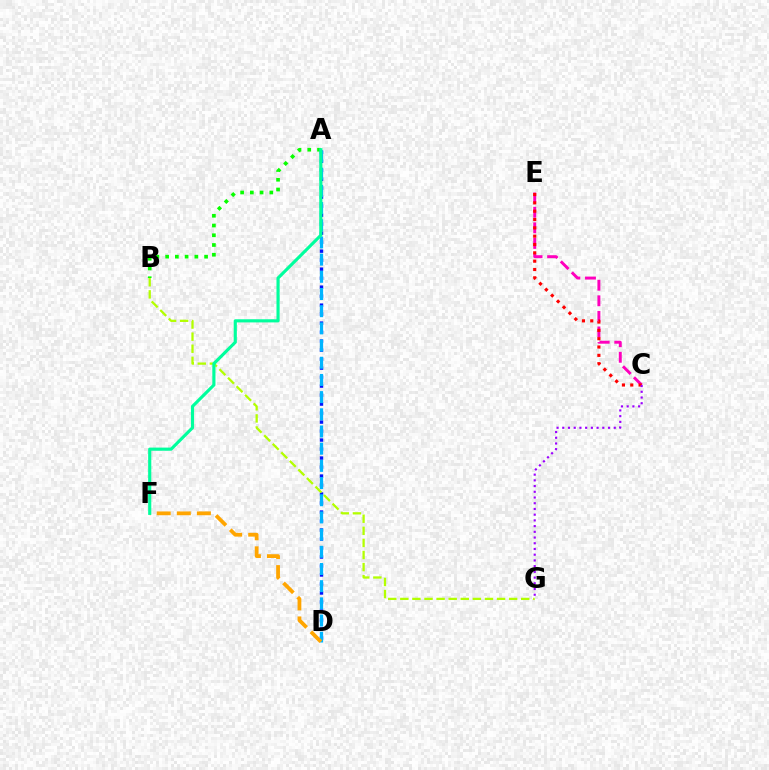{('A', 'B'): [{'color': '#08ff00', 'line_style': 'dotted', 'thickness': 2.65}], ('A', 'D'): [{'color': '#0010ff', 'line_style': 'dotted', 'thickness': 2.44}, {'color': '#00b5ff', 'line_style': 'dashed', 'thickness': 2.33}], ('C', 'E'): [{'color': '#ff00bd', 'line_style': 'dashed', 'thickness': 2.12}, {'color': '#ff0000', 'line_style': 'dotted', 'thickness': 2.26}], ('B', 'G'): [{'color': '#b3ff00', 'line_style': 'dashed', 'thickness': 1.64}], ('C', 'G'): [{'color': '#9b00ff', 'line_style': 'dotted', 'thickness': 1.55}], ('D', 'F'): [{'color': '#ffa500', 'line_style': 'dashed', 'thickness': 2.73}], ('A', 'F'): [{'color': '#00ff9d', 'line_style': 'solid', 'thickness': 2.26}]}